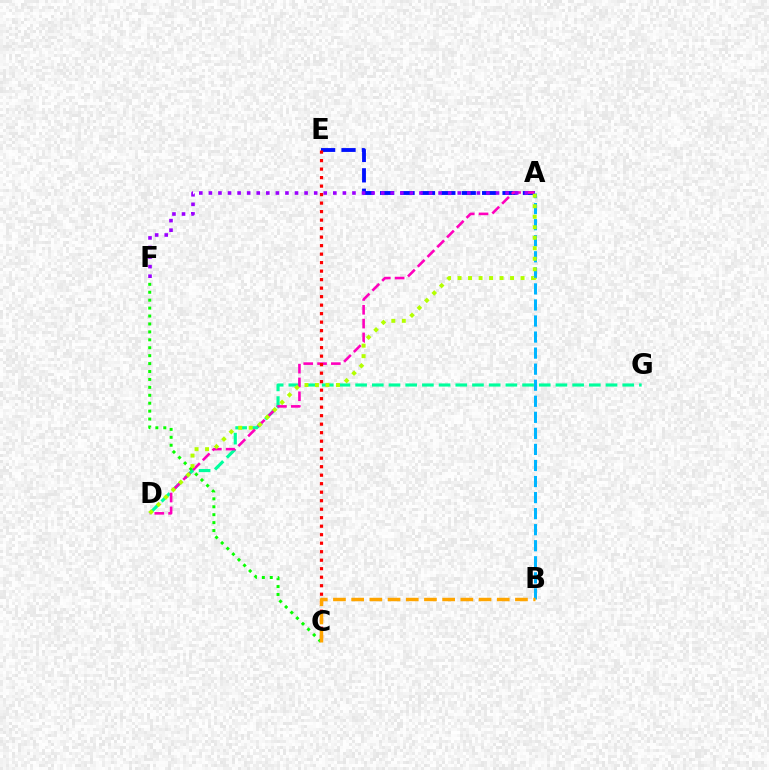{('A', 'E'): [{'color': '#0010ff', 'line_style': 'dashed', 'thickness': 2.77}], ('D', 'G'): [{'color': '#00ff9d', 'line_style': 'dashed', 'thickness': 2.27}], ('A', 'D'): [{'color': '#ff00bd', 'line_style': 'dashed', 'thickness': 1.88}, {'color': '#b3ff00', 'line_style': 'dotted', 'thickness': 2.85}], ('A', 'F'): [{'color': '#9b00ff', 'line_style': 'dotted', 'thickness': 2.6}], ('C', 'F'): [{'color': '#08ff00', 'line_style': 'dotted', 'thickness': 2.15}], ('A', 'B'): [{'color': '#00b5ff', 'line_style': 'dashed', 'thickness': 2.18}], ('C', 'E'): [{'color': '#ff0000', 'line_style': 'dotted', 'thickness': 2.31}], ('B', 'C'): [{'color': '#ffa500', 'line_style': 'dashed', 'thickness': 2.47}]}